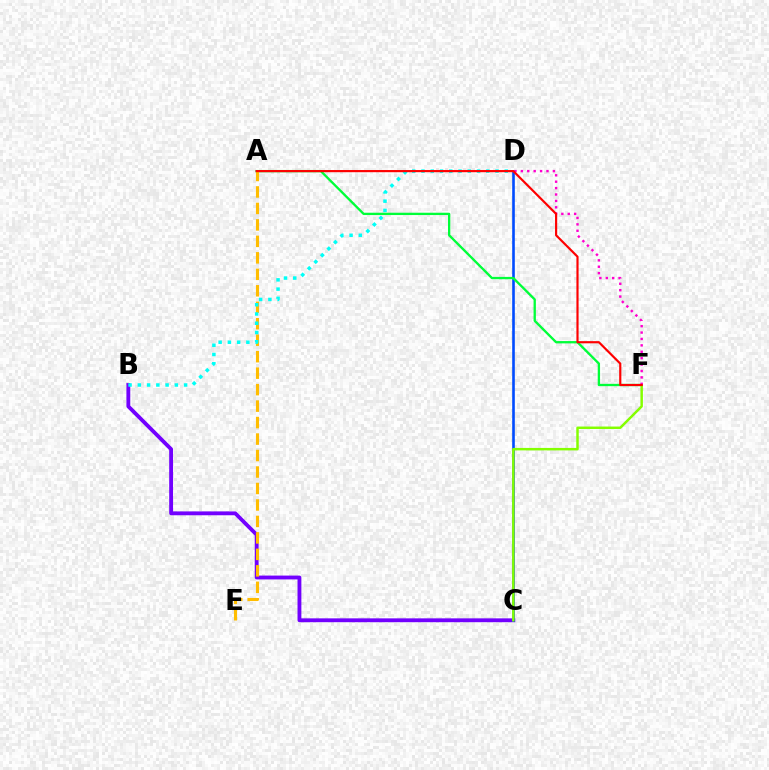{('B', 'C'): [{'color': '#7200ff', 'line_style': 'solid', 'thickness': 2.77}], ('C', 'D'): [{'color': '#004bff', 'line_style': 'solid', 'thickness': 1.88}], ('A', 'F'): [{'color': '#00ff39', 'line_style': 'solid', 'thickness': 1.67}, {'color': '#ff0000', 'line_style': 'solid', 'thickness': 1.56}], ('A', 'E'): [{'color': '#ffbd00', 'line_style': 'dashed', 'thickness': 2.24}], ('B', 'D'): [{'color': '#00fff6', 'line_style': 'dotted', 'thickness': 2.51}], ('C', 'F'): [{'color': '#84ff00', 'line_style': 'solid', 'thickness': 1.78}], ('D', 'F'): [{'color': '#ff00cf', 'line_style': 'dotted', 'thickness': 1.74}]}